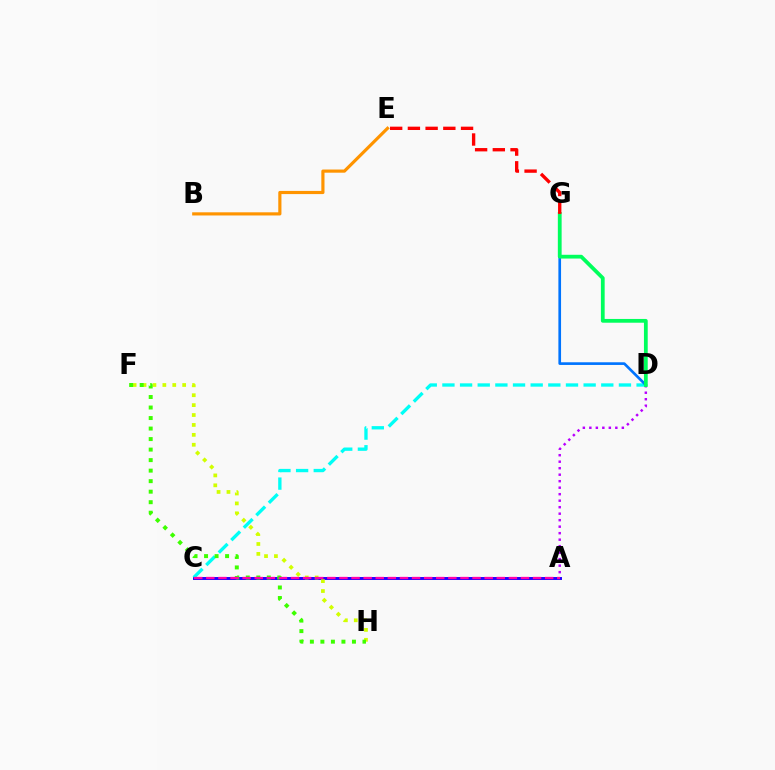{('A', 'C'): [{'color': '#2500ff', 'line_style': 'solid', 'thickness': 2.13}, {'color': '#ff00ac', 'line_style': 'dashed', 'thickness': 1.64}], ('C', 'D'): [{'color': '#00fff6', 'line_style': 'dashed', 'thickness': 2.4}], ('F', 'H'): [{'color': '#d1ff00', 'line_style': 'dotted', 'thickness': 2.69}, {'color': '#3dff00', 'line_style': 'dotted', 'thickness': 2.86}], ('B', 'E'): [{'color': '#ff9400', 'line_style': 'solid', 'thickness': 2.28}], ('A', 'D'): [{'color': '#b900ff', 'line_style': 'dotted', 'thickness': 1.77}], ('D', 'G'): [{'color': '#0074ff', 'line_style': 'solid', 'thickness': 1.92}, {'color': '#00ff5c', 'line_style': 'solid', 'thickness': 2.71}], ('E', 'G'): [{'color': '#ff0000', 'line_style': 'dashed', 'thickness': 2.41}]}